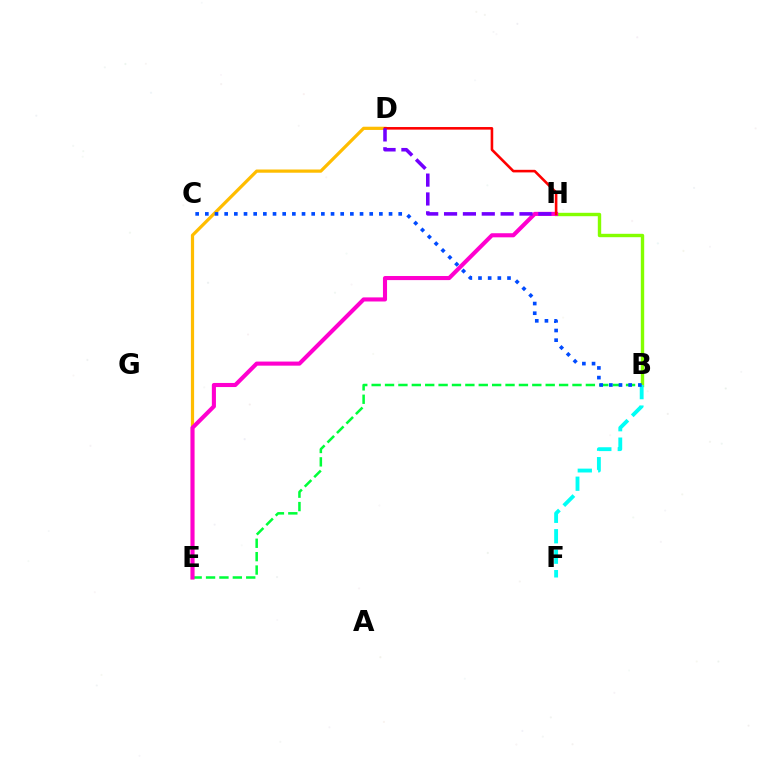{('D', 'E'): [{'color': '#ffbd00', 'line_style': 'solid', 'thickness': 2.32}], ('B', 'H'): [{'color': '#84ff00', 'line_style': 'solid', 'thickness': 2.44}], ('B', 'E'): [{'color': '#00ff39', 'line_style': 'dashed', 'thickness': 1.82}], ('E', 'H'): [{'color': '#ff00cf', 'line_style': 'solid', 'thickness': 2.95}], ('D', 'H'): [{'color': '#ff0000', 'line_style': 'solid', 'thickness': 1.87}, {'color': '#7200ff', 'line_style': 'dashed', 'thickness': 2.56}], ('B', 'F'): [{'color': '#00fff6', 'line_style': 'dashed', 'thickness': 2.78}], ('B', 'C'): [{'color': '#004bff', 'line_style': 'dotted', 'thickness': 2.63}]}